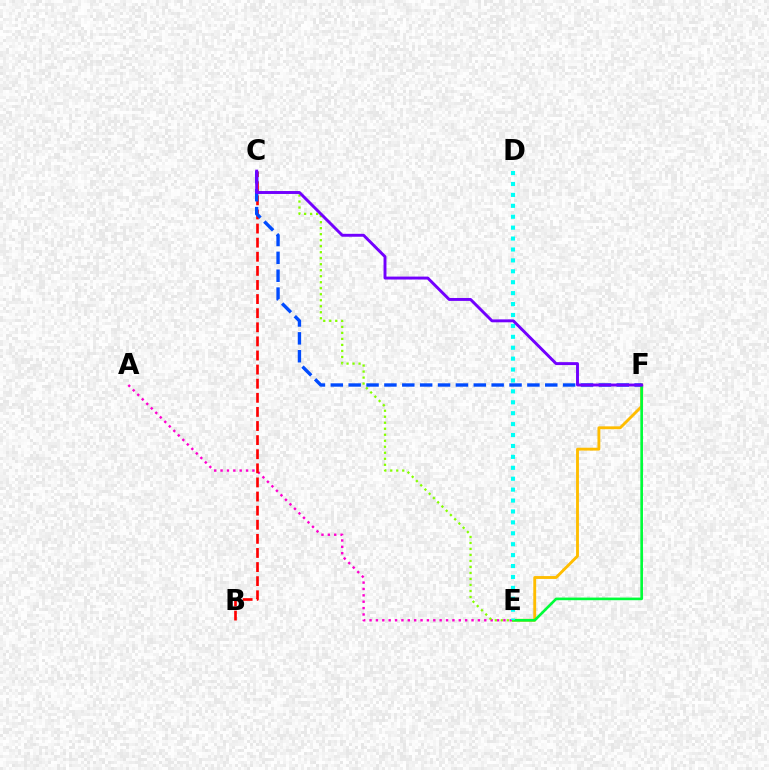{('A', 'E'): [{'color': '#ff00cf', 'line_style': 'dotted', 'thickness': 1.73}], ('E', 'F'): [{'color': '#ffbd00', 'line_style': 'solid', 'thickness': 2.06}, {'color': '#00ff39', 'line_style': 'solid', 'thickness': 1.9}], ('C', 'E'): [{'color': '#84ff00', 'line_style': 'dotted', 'thickness': 1.63}], ('D', 'E'): [{'color': '#00fff6', 'line_style': 'dotted', 'thickness': 2.97}], ('B', 'C'): [{'color': '#ff0000', 'line_style': 'dashed', 'thickness': 1.92}], ('C', 'F'): [{'color': '#004bff', 'line_style': 'dashed', 'thickness': 2.43}, {'color': '#7200ff', 'line_style': 'solid', 'thickness': 2.11}]}